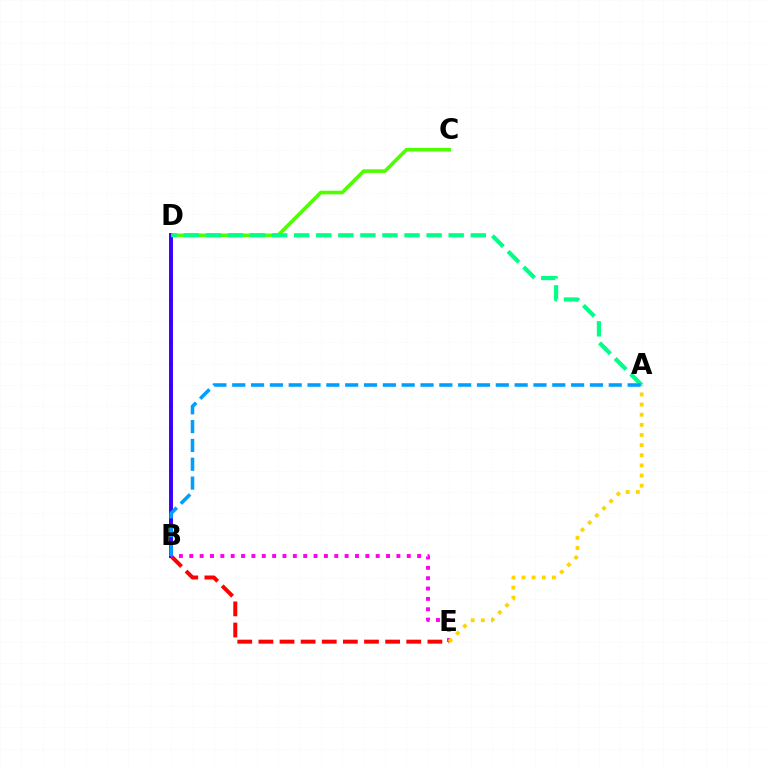{('C', 'D'): [{'color': '#4fff00', 'line_style': 'solid', 'thickness': 2.6}], ('B', 'E'): [{'color': '#ff0000', 'line_style': 'dashed', 'thickness': 2.87}, {'color': '#ff00ed', 'line_style': 'dotted', 'thickness': 2.81}], ('B', 'D'): [{'color': '#3700ff', 'line_style': 'solid', 'thickness': 2.83}], ('A', 'D'): [{'color': '#00ff86', 'line_style': 'dashed', 'thickness': 3.0}], ('A', 'E'): [{'color': '#ffd500', 'line_style': 'dotted', 'thickness': 2.76}], ('A', 'B'): [{'color': '#009eff', 'line_style': 'dashed', 'thickness': 2.56}]}